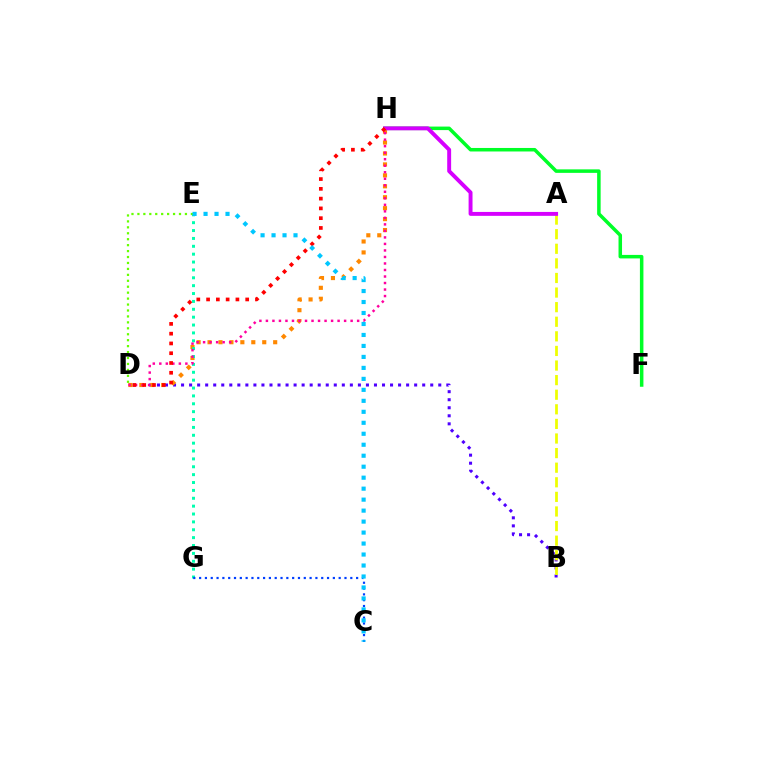{('F', 'H'): [{'color': '#00ff27', 'line_style': 'solid', 'thickness': 2.53}], ('B', 'D'): [{'color': '#4f00ff', 'line_style': 'dotted', 'thickness': 2.18}], ('D', 'H'): [{'color': '#ff8800', 'line_style': 'dotted', 'thickness': 2.97}, {'color': '#ff00a0', 'line_style': 'dotted', 'thickness': 1.77}, {'color': '#ff0000', 'line_style': 'dotted', 'thickness': 2.66}], ('E', 'G'): [{'color': '#00ffaf', 'line_style': 'dotted', 'thickness': 2.14}], ('A', 'B'): [{'color': '#eeff00', 'line_style': 'dashed', 'thickness': 1.98}], ('A', 'H'): [{'color': '#d600ff', 'line_style': 'solid', 'thickness': 2.82}], ('C', 'G'): [{'color': '#003fff', 'line_style': 'dotted', 'thickness': 1.58}], ('D', 'E'): [{'color': '#66ff00', 'line_style': 'dotted', 'thickness': 1.61}], ('C', 'E'): [{'color': '#00c7ff', 'line_style': 'dotted', 'thickness': 2.98}]}